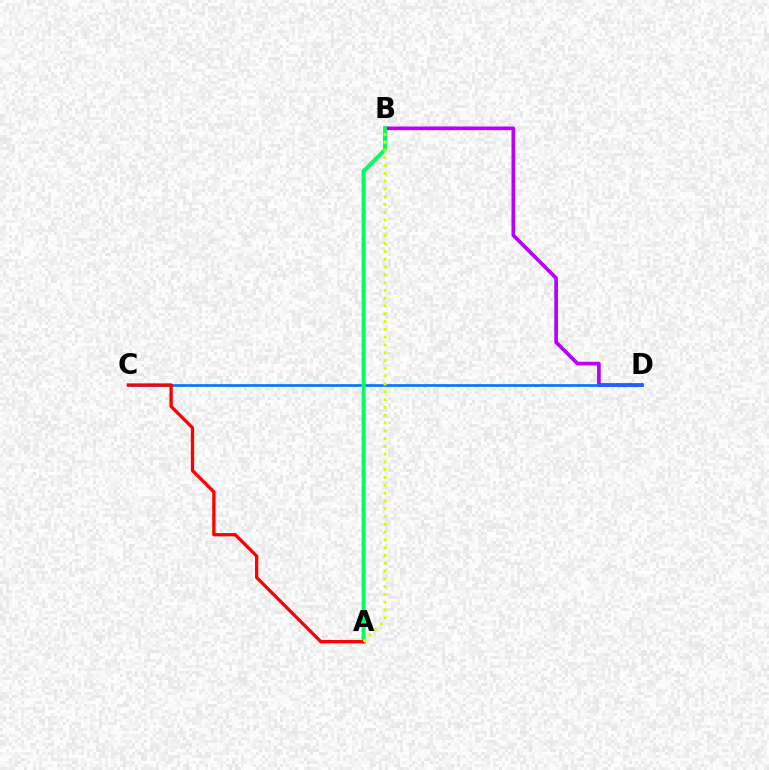{('B', 'D'): [{'color': '#b900ff', 'line_style': 'solid', 'thickness': 2.66}], ('C', 'D'): [{'color': '#0074ff', 'line_style': 'solid', 'thickness': 1.9}], ('A', 'B'): [{'color': '#00ff5c', 'line_style': 'solid', 'thickness': 2.86}, {'color': '#d1ff00', 'line_style': 'dotted', 'thickness': 2.12}], ('A', 'C'): [{'color': '#ff0000', 'line_style': 'solid', 'thickness': 2.38}]}